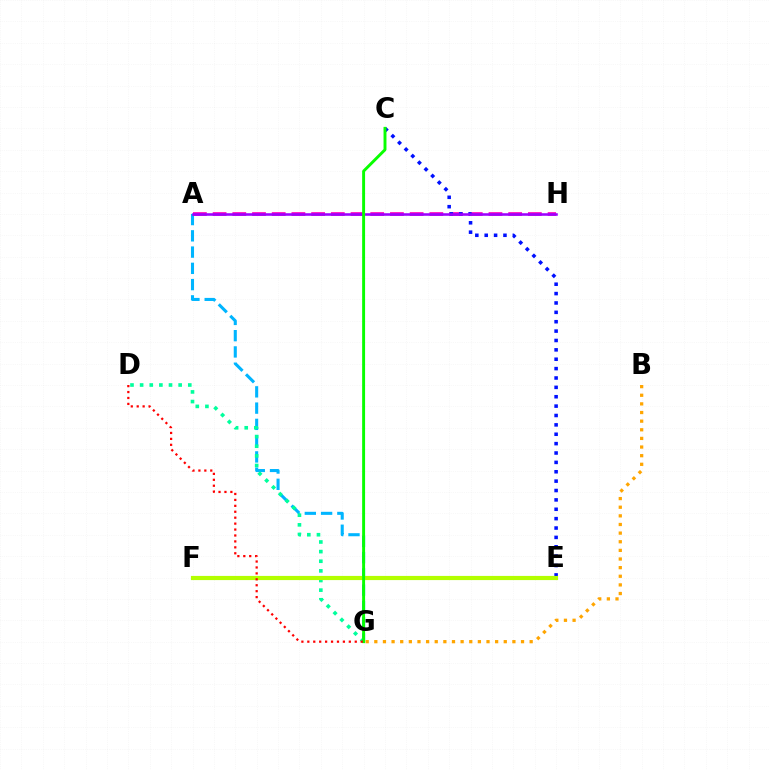{('A', 'G'): [{'color': '#00b5ff', 'line_style': 'dashed', 'thickness': 2.21}], ('A', 'H'): [{'color': '#ff00bd', 'line_style': 'dashed', 'thickness': 2.68}, {'color': '#9b00ff', 'line_style': 'solid', 'thickness': 1.85}], ('C', 'E'): [{'color': '#0010ff', 'line_style': 'dotted', 'thickness': 2.55}], ('B', 'G'): [{'color': '#ffa500', 'line_style': 'dotted', 'thickness': 2.34}], ('D', 'G'): [{'color': '#00ff9d', 'line_style': 'dotted', 'thickness': 2.62}, {'color': '#ff0000', 'line_style': 'dotted', 'thickness': 1.61}], ('E', 'F'): [{'color': '#b3ff00', 'line_style': 'solid', 'thickness': 3.0}], ('C', 'G'): [{'color': '#08ff00', 'line_style': 'solid', 'thickness': 2.11}]}